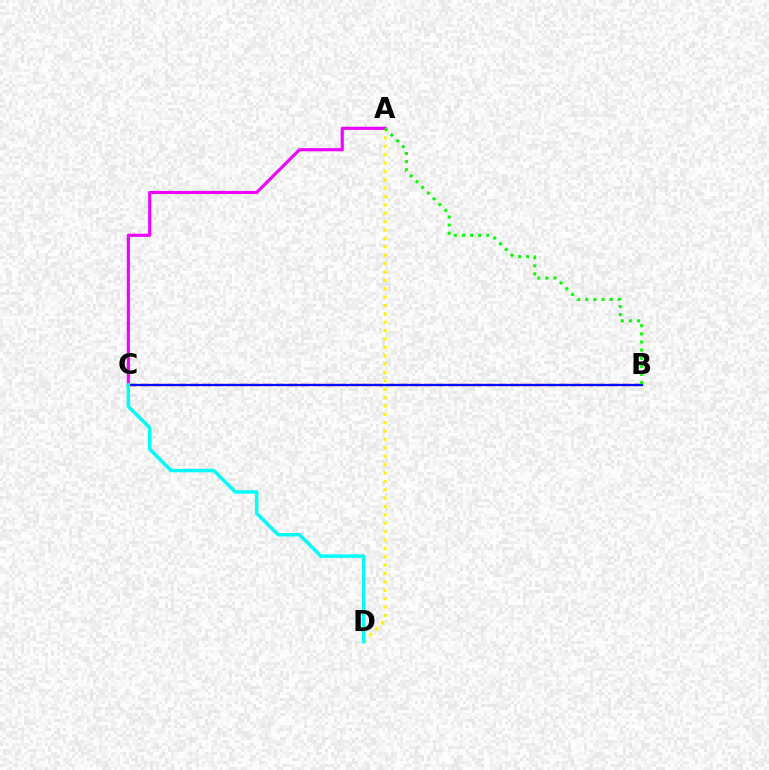{('B', 'C'): [{'color': '#ff0000', 'line_style': 'dashed', 'thickness': 1.67}, {'color': '#0010ff', 'line_style': 'solid', 'thickness': 1.64}], ('A', 'D'): [{'color': '#fcf500', 'line_style': 'dotted', 'thickness': 2.28}], ('A', 'C'): [{'color': '#ee00ff', 'line_style': 'solid', 'thickness': 2.25}], ('A', 'B'): [{'color': '#08ff00', 'line_style': 'dotted', 'thickness': 2.21}], ('C', 'D'): [{'color': '#00fff6', 'line_style': 'solid', 'thickness': 2.54}]}